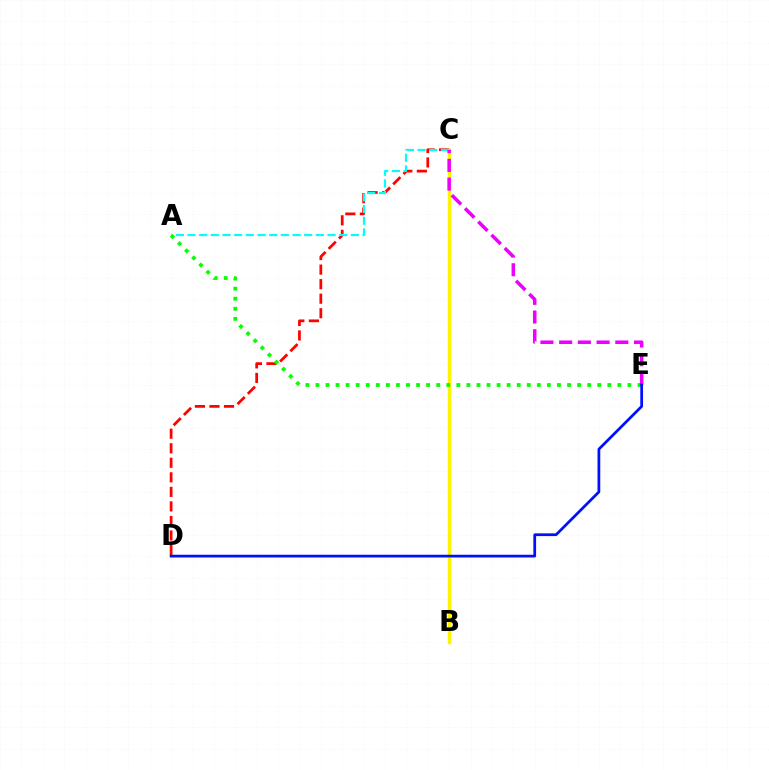{('C', 'D'): [{'color': '#ff0000', 'line_style': 'dashed', 'thickness': 1.98}], ('A', 'C'): [{'color': '#00fff6', 'line_style': 'dashed', 'thickness': 1.59}], ('B', 'C'): [{'color': '#fcf500', 'line_style': 'solid', 'thickness': 2.48}], ('A', 'E'): [{'color': '#08ff00', 'line_style': 'dotted', 'thickness': 2.73}], ('C', 'E'): [{'color': '#ee00ff', 'line_style': 'dashed', 'thickness': 2.54}], ('D', 'E'): [{'color': '#0010ff', 'line_style': 'solid', 'thickness': 1.98}]}